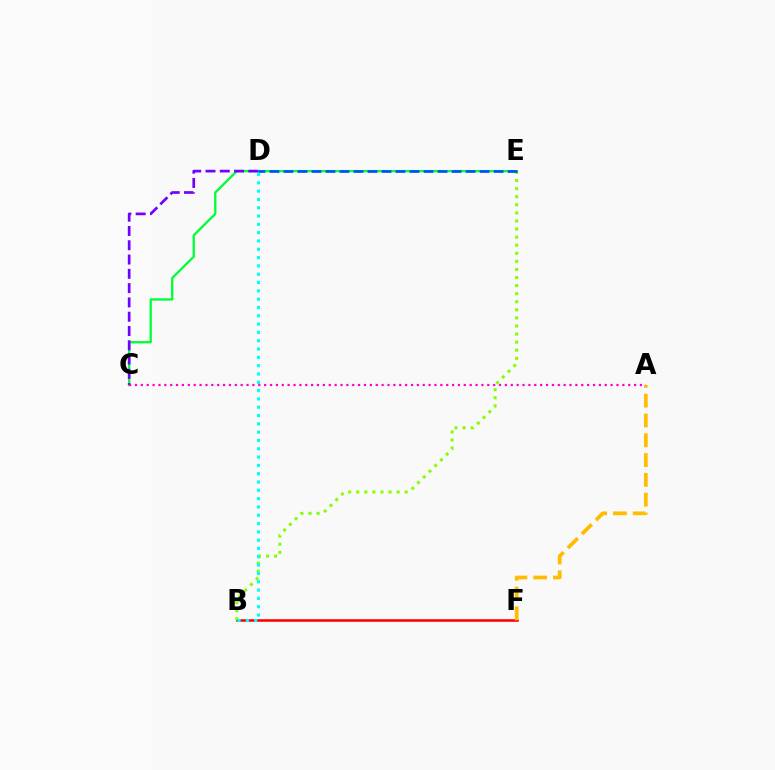{('B', 'F'): [{'color': '#ff0000', 'line_style': 'solid', 'thickness': 1.86}], ('B', 'E'): [{'color': '#84ff00', 'line_style': 'dotted', 'thickness': 2.19}], ('C', 'E'): [{'color': '#00ff39', 'line_style': 'solid', 'thickness': 1.67}], ('A', 'F'): [{'color': '#ffbd00', 'line_style': 'dashed', 'thickness': 2.69}], ('C', 'D'): [{'color': '#7200ff', 'line_style': 'dashed', 'thickness': 1.94}], ('D', 'E'): [{'color': '#004bff', 'line_style': 'dashed', 'thickness': 1.9}], ('B', 'D'): [{'color': '#00fff6', 'line_style': 'dotted', 'thickness': 2.26}], ('A', 'C'): [{'color': '#ff00cf', 'line_style': 'dotted', 'thickness': 1.6}]}